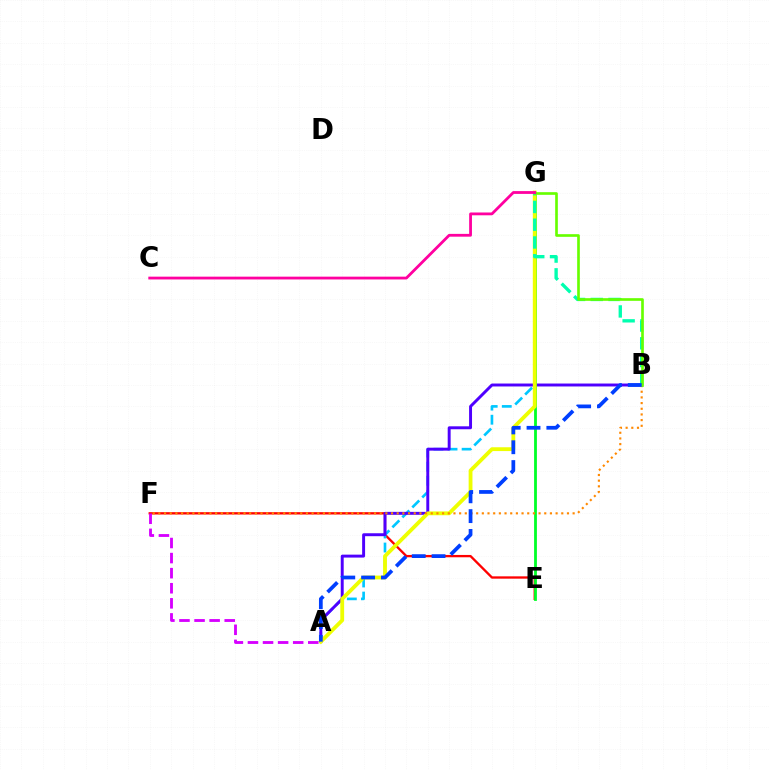{('E', 'F'): [{'color': '#ff0000', 'line_style': 'solid', 'thickness': 1.67}], ('A', 'G'): [{'color': '#00c7ff', 'line_style': 'dashed', 'thickness': 1.91}, {'color': '#eeff00', 'line_style': 'solid', 'thickness': 2.75}], ('A', 'B'): [{'color': '#4f00ff', 'line_style': 'solid', 'thickness': 2.12}, {'color': '#003fff', 'line_style': 'dashed', 'thickness': 2.69}], ('E', 'G'): [{'color': '#00ff27', 'line_style': 'solid', 'thickness': 2.01}], ('A', 'F'): [{'color': '#d600ff', 'line_style': 'dashed', 'thickness': 2.05}], ('B', 'G'): [{'color': '#00ffaf', 'line_style': 'dashed', 'thickness': 2.41}, {'color': '#66ff00', 'line_style': 'solid', 'thickness': 1.92}], ('B', 'F'): [{'color': '#ff8800', 'line_style': 'dotted', 'thickness': 1.54}], ('C', 'G'): [{'color': '#ff00a0', 'line_style': 'solid', 'thickness': 2.01}]}